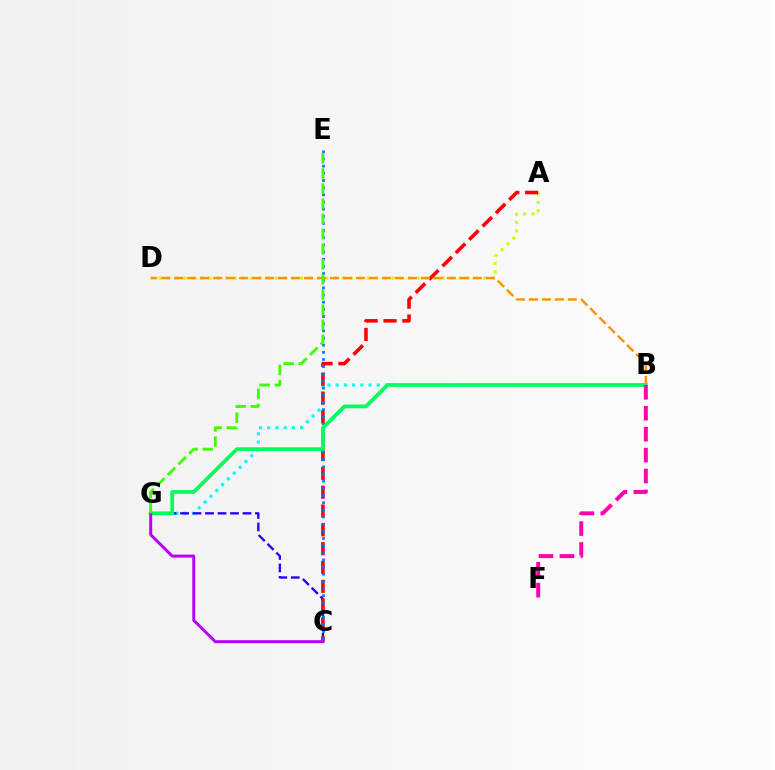{('A', 'D'): [{'color': '#d1ff00', 'line_style': 'dotted', 'thickness': 2.26}], ('B', 'G'): [{'color': '#00fff6', 'line_style': 'dotted', 'thickness': 2.23}, {'color': '#00ff5c', 'line_style': 'solid', 'thickness': 2.71}], ('C', 'G'): [{'color': '#2500ff', 'line_style': 'dashed', 'thickness': 1.7}, {'color': '#b900ff', 'line_style': 'solid', 'thickness': 2.15}], ('A', 'C'): [{'color': '#ff0000', 'line_style': 'dashed', 'thickness': 2.56}], ('C', 'E'): [{'color': '#0074ff', 'line_style': 'dotted', 'thickness': 1.95}], ('B', 'D'): [{'color': '#ff9400', 'line_style': 'dashed', 'thickness': 1.76}], ('B', 'F'): [{'color': '#ff00ac', 'line_style': 'dashed', 'thickness': 2.84}], ('E', 'G'): [{'color': '#3dff00', 'line_style': 'dashed', 'thickness': 2.06}]}